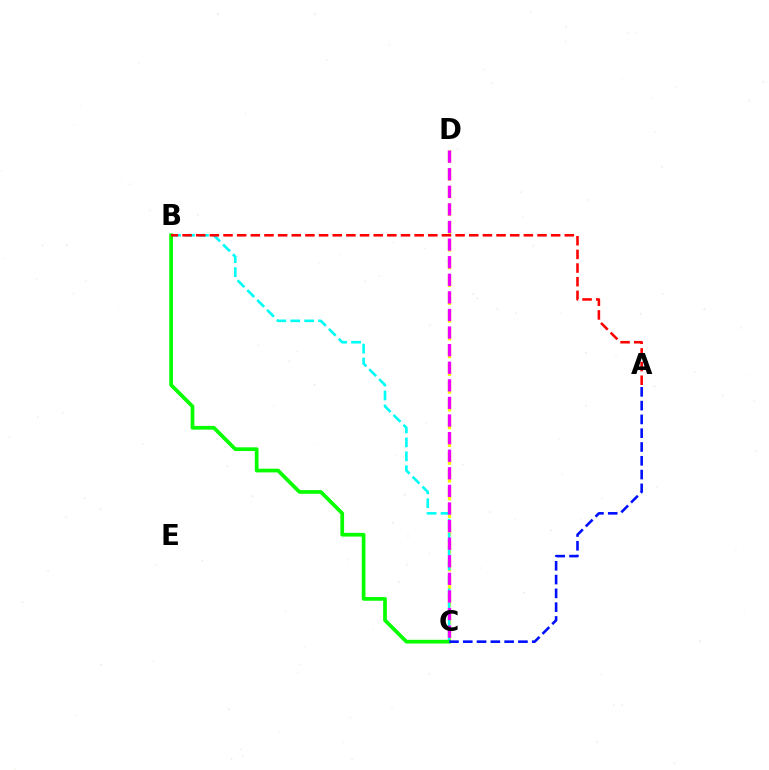{('C', 'D'): [{'color': '#fcf500', 'line_style': 'dashed', 'thickness': 2.41}, {'color': '#ee00ff', 'line_style': 'dashed', 'thickness': 2.39}], ('B', 'C'): [{'color': '#00fff6', 'line_style': 'dashed', 'thickness': 1.89}, {'color': '#08ff00', 'line_style': 'solid', 'thickness': 2.68}], ('A', 'B'): [{'color': '#ff0000', 'line_style': 'dashed', 'thickness': 1.85}], ('A', 'C'): [{'color': '#0010ff', 'line_style': 'dashed', 'thickness': 1.87}]}